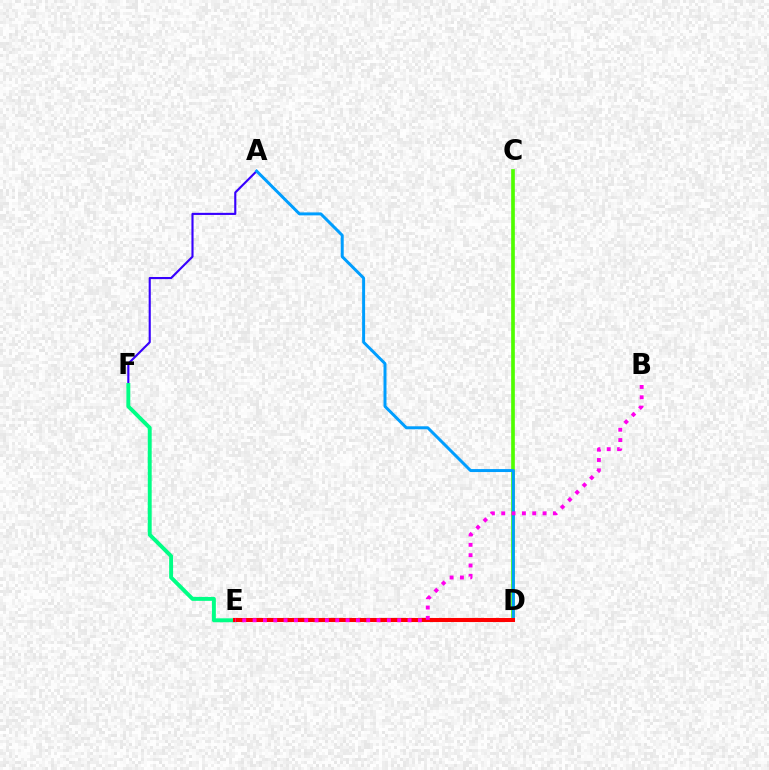{('C', 'D'): [{'color': '#4fff00', 'line_style': 'solid', 'thickness': 2.64}], ('A', 'F'): [{'color': '#3700ff', 'line_style': 'solid', 'thickness': 1.53}], ('E', 'F'): [{'color': '#00ff86', 'line_style': 'solid', 'thickness': 2.83}], ('A', 'D'): [{'color': '#009eff', 'line_style': 'solid', 'thickness': 2.14}], ('D', 'E'): [{'color': '#ffd500', 'line_style': 'dashed', 'thickness': 1.81}, {'color': '#ff0000', 'line_style': 'solid', 'thickness': 2.92}], ('B', 'E'): [{'color': '#ff00ed', 'line_style': 'dotted', 'thickness': 2.81}]}